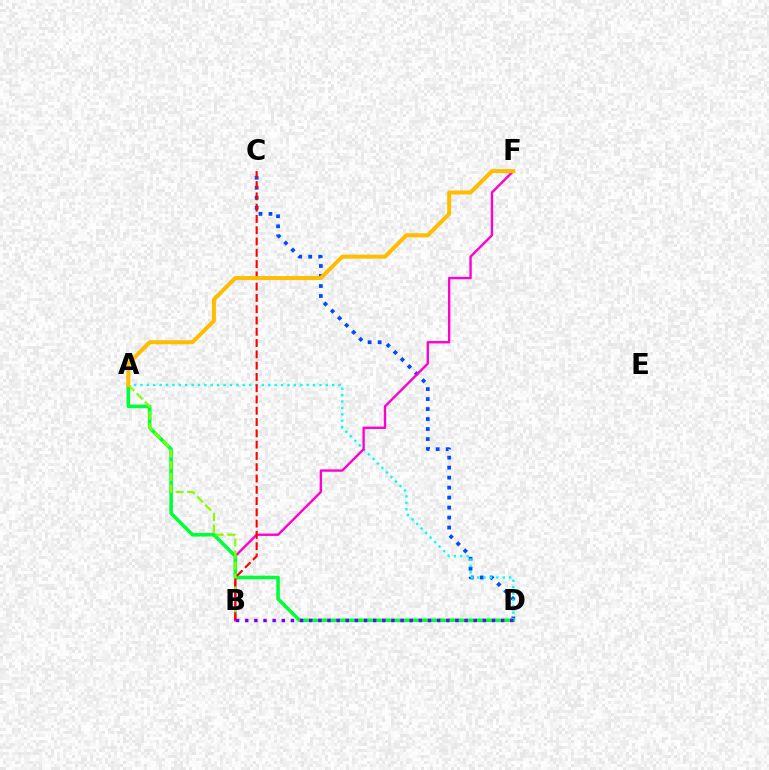{('C', 'D'): [{'color': '#004bff', 'line_style': 'dotted', 'thickness': 2.72}], ('A', 'D'): [{'color': '#00fff6', 'line_style': 'dotted', 'thickness': 1.74}, {'color': '#00ff39', 'line_style': 'solid', 'thickness': 2.58}], ('B', 'F'): [{'color': '#ff00cf', 'line_style': 'solid', 'thickness': 1.71}], ('A', 'B'): [{'color': '#84ff00', 'line_style': 'dashed', 'thickness': 1.59}], ('B', 'C'): [{'color': '#ff0000', 'line_style': 'dashed', 'thickness': 1.53}], ('A', 'F'): [{'color': '#ffbd00', 'line_style': 'solid', 'thickness': 2.89}], ('B', 'D'): [{'color': '#7200ff', 'line_style': 'dotted', 'thickness': 2.48}]}